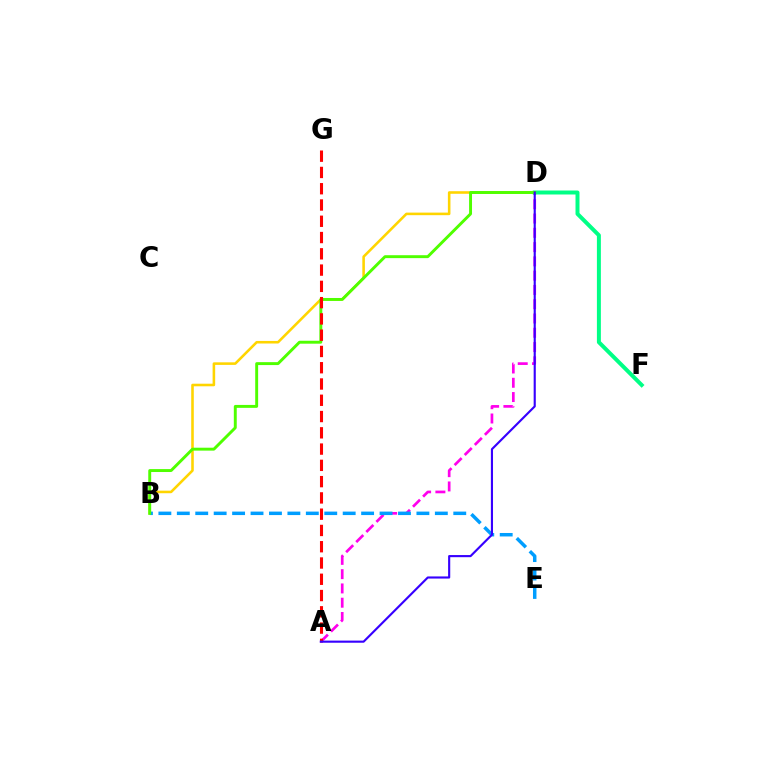{('A', 'D'): [{'color': '#ff00ed', 'line_style': 'dashed', 'thickness': 1.94}, {'color': '#3700ff', 'line_style': 'solid', 'thickness': 1.54}], ('B', 'D'): [{'color': '#ffd500', 'line_style': 'solid', 'thickness': 1.85}, {'color': '#4fff00', 'line_style': 'solid', 'thickness': 2.1}], ('B', 'E'): [{'color': '#009eff', 'line_style': 'dashed', 'thickness': 2.5}], ('D', 'F'): [{'color': '#00ff86', 'line_style': 'solid', 'thickness': 2.86}], ('A', 'G'): [{'color': '#ff0000', 'line_style': 'dashed', 'thickness': 2.21}]}